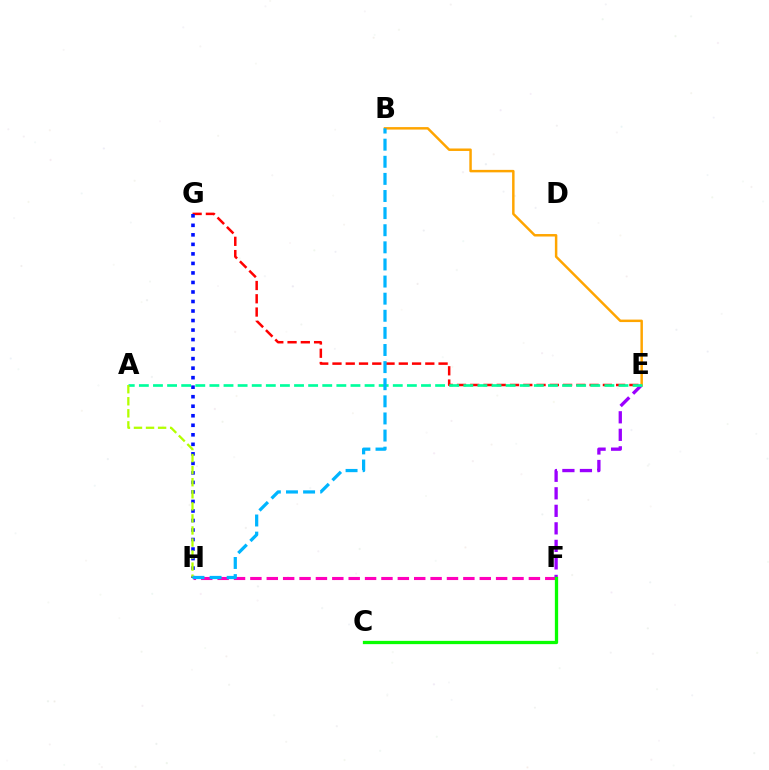{('F', 'H'): [{'color': '#ff00bd', 'line_style': 'dashed', 'thickness': 2.23}], ('E', 'G'): [{'color': '#ff0000', 'line_style': 'dashed', 'thickness': 1.8}], ('E', 'F'): [{'color': '#9b00ff', 'line_style': 'dashed', 'thickness': 2.38}], ('C', 'F'): [{'color': '#08ff00', 'line_style': 'solid', 'thickness': 2.36}], ('G', 'H'): [{'color': '#0010ff', 'line_style': 'dotted', 'thickness': 2.59}], ('B', 'E'): [{'color': '#ffa500', 'line_style': 'solid', 'thickness': 1.79}], ('A', 'E'): [{'color': '#00ff9d', 'line_style': 'dashed', 'thickness': 1.92}], ('A', 'H'): [{'color': '#b3ff00', 'line_style': 'dashed', 'thickness': 1.64}], ('B', 'H'): [{'color': '#00b5ff', 'line_style': 'dashed', 'thickness': 2.32}]}